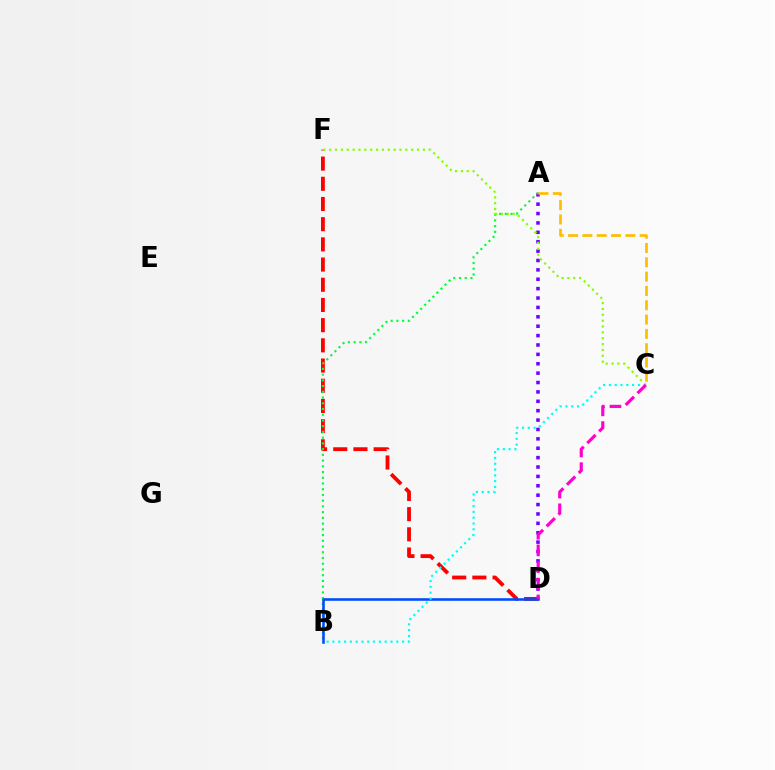{('D', 'F'): [{'color': '#ff0000', 'line_style': 'dashed', 'thickness': 2.74}], ('A', 'D'): [{'color': '#7200ff', 'line_style': 'dotted', 'thickness': 2.55}], ('A', 'B'): [{'color': '#00ff39', 'line_style': 'dotted', 'thickness': 1.56}], ('C', 'F'): [{'color': '#84ff00', 'line_style': 'dotted', 'thickness': 1.59}], ('B', 'D'): [{'color': '#004bff', 'line_style': 'solid', 'thickness': 1.86}], ('A', 'C'): [{'color': '#ffbd00', 'line_style': 'dashed', 'thickness': 1.95}], ('B', 'C'): [{'color': '#00fff6', 'line_style': 'dotted', 'thickness': 1.58}], ('C', 'D'): [{'color': '#ff00cf', 'line_style': 'dashed', 'thickness': 2.27}]}